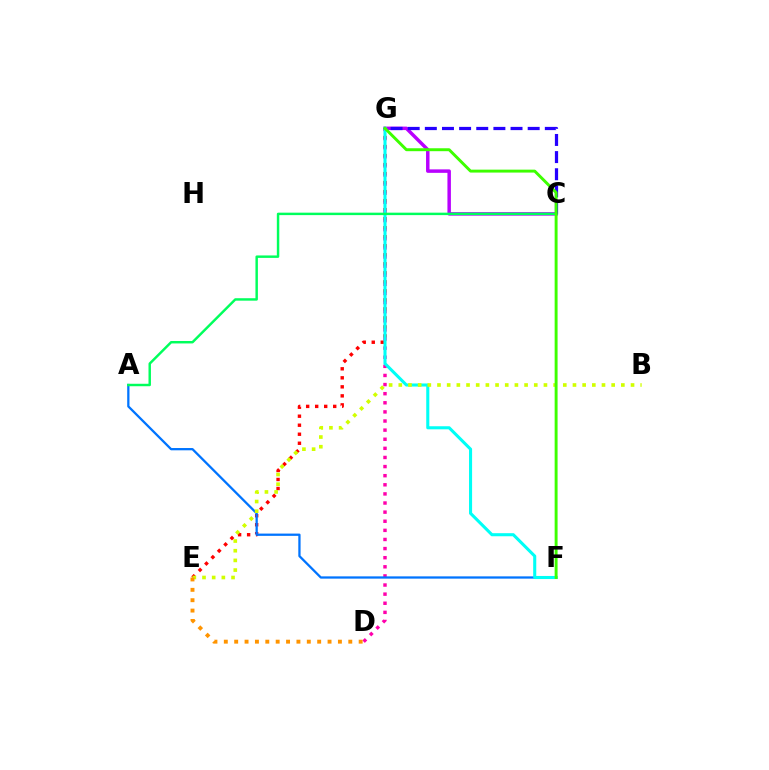{('E', 'G'): [{'color': '#ff0000', 'line_style': 'dotted', 'thickness': 2.45}], ('D', 'G'): [{'color': '#ff00ac', 'line_style': 'dotted', 'thickness': 2.48}], ('A', 'F'): [{'color': '#0074ff', 'line_style': 'solid', 'thickness': 1.64}], ('C', 'G'): [{'color': '#b900ff', 'line_style': 'solid', 'thickness': 2.5}, {'color': '#2500ff', 'line_style': 'dashed', 'thickness': 2.33}], ('F', 'G'): [{'color': '#00fff6', 'line_style': 'solid', 'thickness': 2.21}, {'color': '#3dff00', 'line_style': 'solid', 'thickness': 2.11}], ('B', 'E'): [{'color': '#d1ff00', 'line_style': 'dotted', 'thickness': 2.63}], ('A', 'C'): [{'color': '#00ff5c', 'line_style': 'solid', 'thickness': 1.77}], ('D', 'E'): [{'color': '#ff9400', 'line_style': 'dotted', 'thickness': 2.82}]}